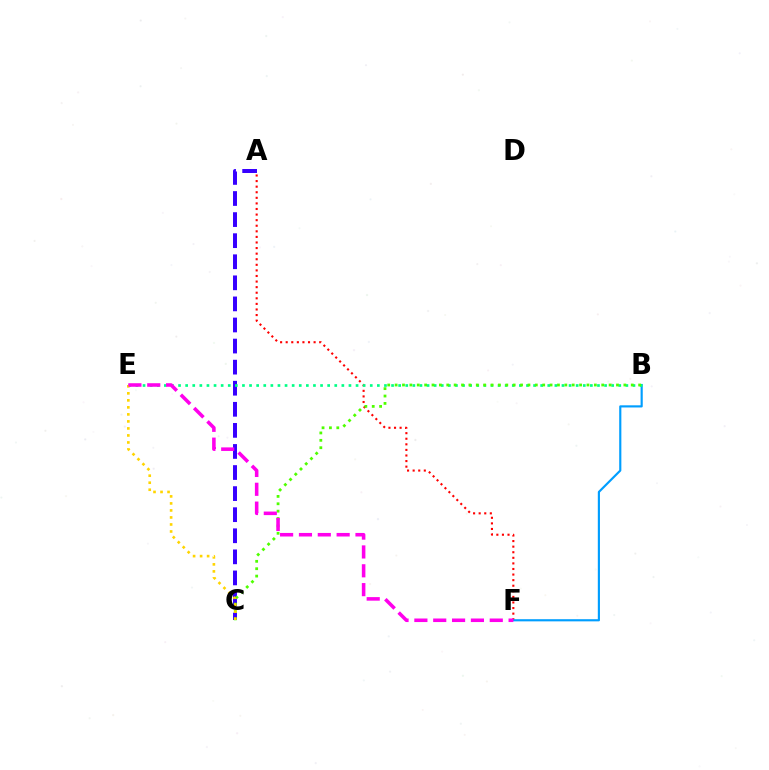{('A', 'F'): [{'color': '#ff0000', 'line_style': 'dotted', 'thickness': 1.52}], ('B', 'F'): [{'color': '#009eff', 'line_style': 'solid', 'thickness': 1.55}], ('A', 'C'): [{'color': '#3700ff', 'line_style': 'dashed', 'thickness': 2.86}], ('B', 'E'): [{'color': '#00ff86', 'line_style': 'dotted', 'thickness': 1.93}], ('B', 'C'): [{'color': '#4fff00', 'line_style': 'dotted', 'thickness': 2.0}], ('C', 'E'): [{'color': '#ffd500', 'line_style': 'dotted', 'thickness': 1.91}], ('E', 'F'): [{'color': '#ff00ed', 'line_style': 'dashed', 'thickness': 2.56}]}